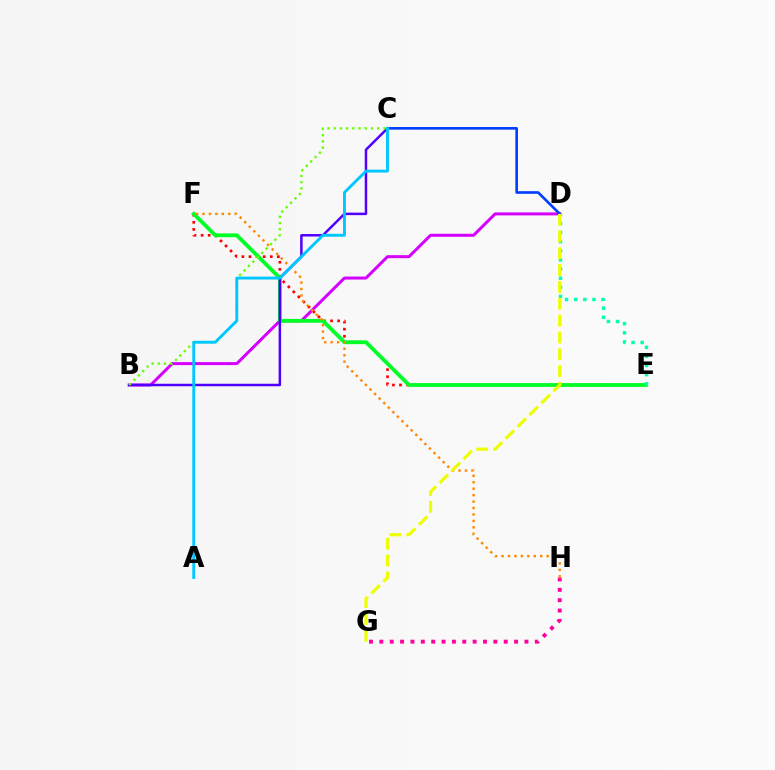{('E', 'F'): [{'color': '#ff0000', 'line_style': 'dotted', 'thickness': 1.93}, {'color': '#00ff27', 'line_style': 'solid', 'thickness': 2.75}], ('G', 'H'): [{'color': '#ff00a0', 'line_style': 'dotted', 'thickness': 2.82}], ('B', 'D'): [{'color': '#d600ff', 'line_style': 'solid', 'thickness': 2.16}], ('B', 'C'): [{'color': '#4f00ff', 'line_style': 'solid', 'thickness': 1.79}, {'color': '#66ff00', 'line_style': 'dotted', 'thickness': 1.69}], ('C', 'D'): [{'color': '#003fff', 'line_style': 'solid', 'thickness': 1.9}], ('F', 'H'): [{'color': '#ff8800', 'line_style': 'dotted', 'thickness': 1.75}], ('D', 'E'): [{'color': '#00ffaf', 'line_style': 'dotted', 'thickness': 2.48}], ('D', 'G'): [{'color': '#eeff00', 'line_style': 'dashed', 'thickness': 2.29}], ('A', 'C'): [{'color': '#00c7ff', 'line_style': 'solid', 'thickness': 2.08}]}